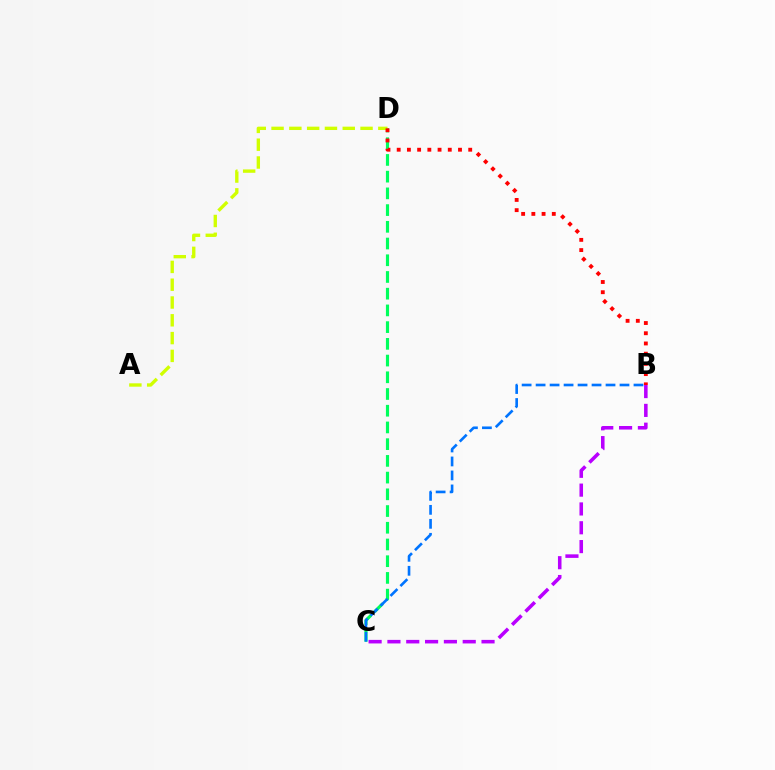{('C', 'D'): [{'color': '#00ff5c', 'line_style': 'dashed', 'thickness': 2.27}], ('A', 'D'): [{'color': '#d1ff00', 'line_style': 'dashed', 'thickness': 2.42}], ('B', 'C'): [{'color': '#0074ff', 'line_style': 'dashed', 'thickness': 1.9}, {'color': '#b900ff', 'line_style': 'dashed', 'thickness': 2.56}], ('B', 'D'): [{'color': '#ff0000', 'line_style': 'dotted', 'thickness': 2.78}]}